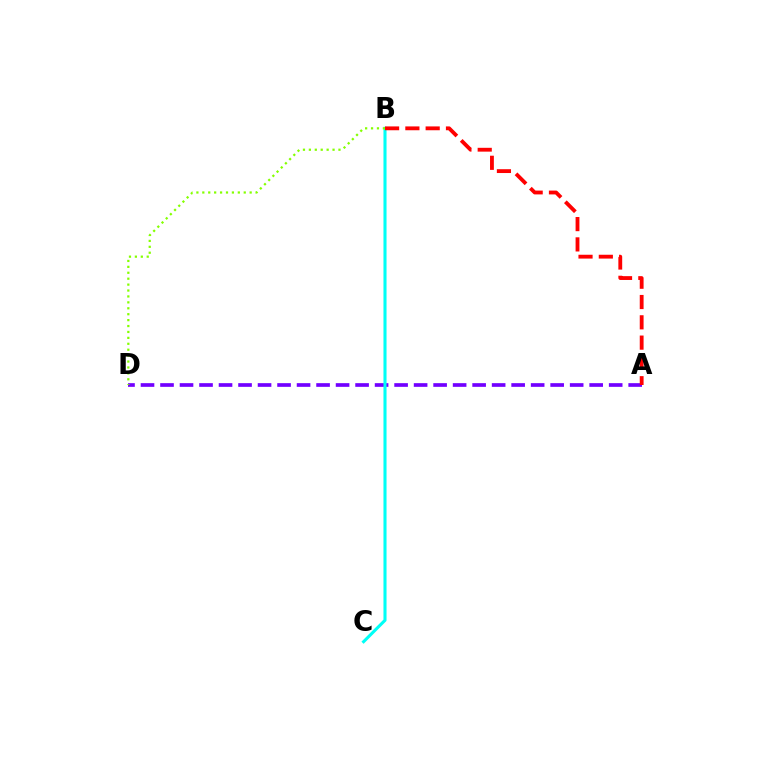{('A', 'D'): [{'color': '#7200ff', 'line_style': 'dashed', 'thickness': 2.65}], ('B', 'C'): [{'color': '#00fff6', 'line_style': 'solid', 'thickness': 2.22}], ('B', 'D'): [{'color': '#84ff00', 'line_style': 'dotted', 'thickness': 1.61}], ('A', 'B'): [{'color': '#ff0000', 'line_style': 'dashed', 'thickness': 2.76}]}